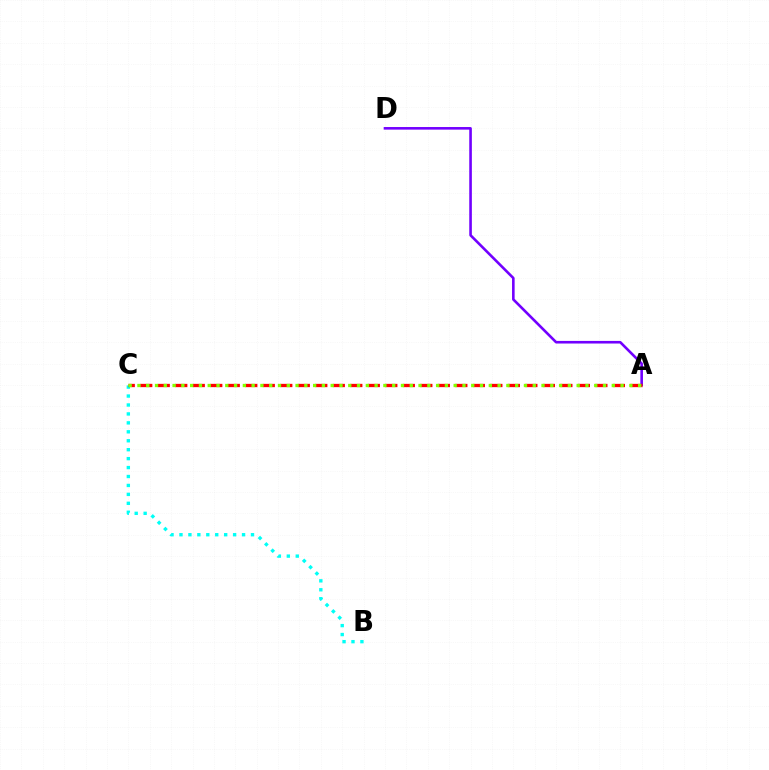{('B', 'C'): [{'color': '#00fff6', 'line_style': 'dotted', 'thickness': 2.43}], ('A', 'D'): [{'color': '#7200ff', 'line_style': 'solid', 'thickness': 1.88}], ('A', 'C'): [{'color': '#ff0000', 'line_style': 'dashed', 'thickness': 2.38}, {'color': '#84ff00', 'line_style': 'dotted', 'thickness': 2.39}]}